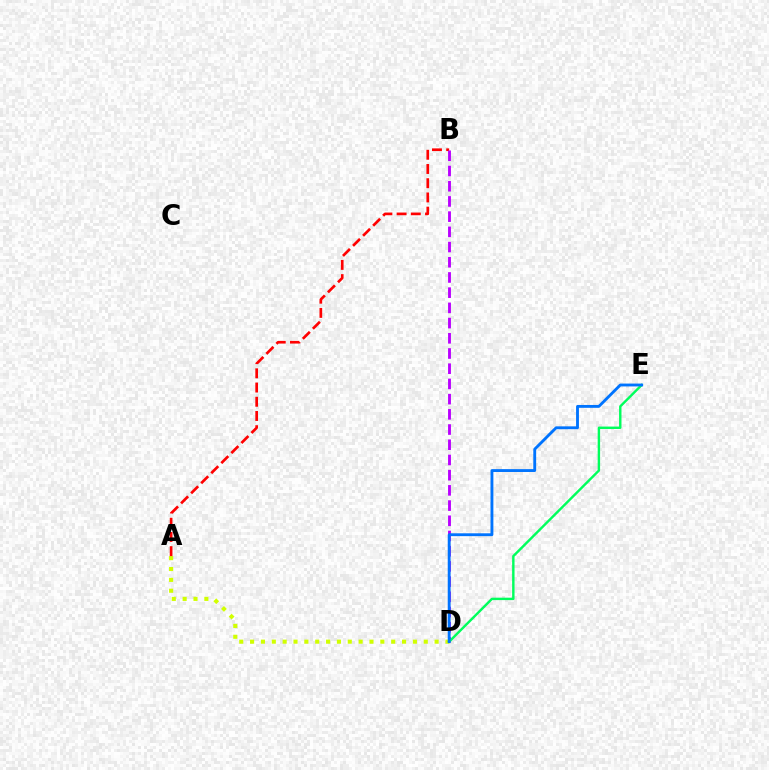{('A', 'D'): [{'color': '#d1ff00', 'line_style': 'dotted', 'thickness': 2.95}], ('A', 'B'): [{'color': '#ff0000', 'line_style': 'dashed', 'thickness': 1.93}], ('B', 'D'): [{'color': '#b900ff', 'line_style': 'dashed', 'thickness': 2.07}], ('D', 'E'): [{'color': '#00ff5c', 'line_style': 'solid', 'thickness': 1.74}, {'color': '#0074ff', 'line_style': 'solid', 'thickness': 2.06}]}